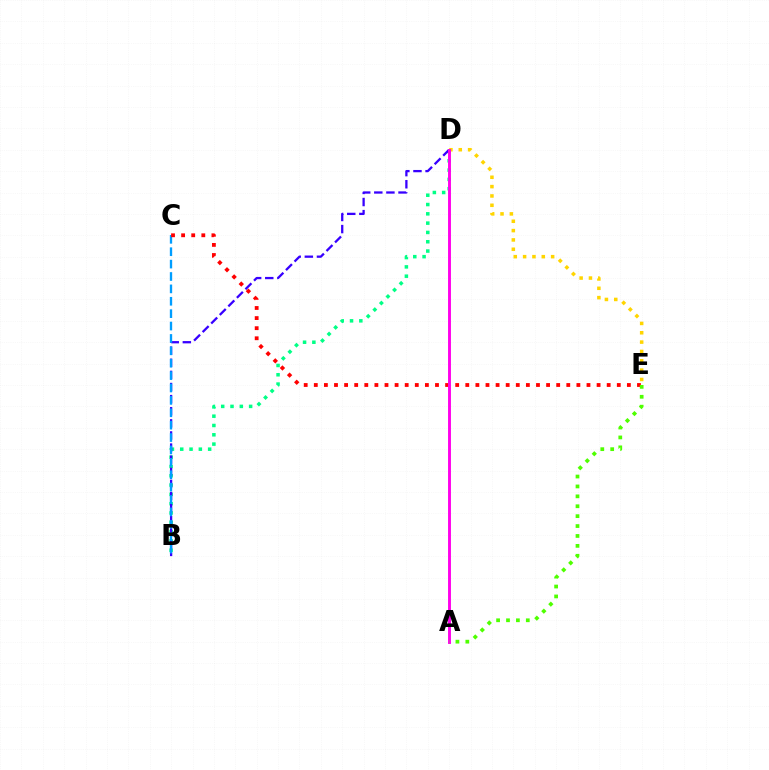{('D', 'E'): [{'color': '#ffd500', 'line_style': 'dotted', 'thickness': 2.54}], ('B', 'D'): [{'color': '#00ff86', 'line_style': 'dotted', 'thickness': 2.53}, {'color': '#3700ff', 'line_style': 'dashed', 'thickness': 1.65}], ('B', 'C'): [{'color': '#009eff', 'line_style': 'dashed', 'thickness': 1.68}], ('C', 'E'): [{'color': '#ff0000', 'line_style': 'dotted', 'thickness': 2.74}], ('A', 'D'): [{'color': '#ff00ed', 'line_style': 'solid', 'thickness': 2.09}], ('A', 'E'): [{'color': '#4fff00', 'line_style': 'dotted', 'thickness': 2.69}]}